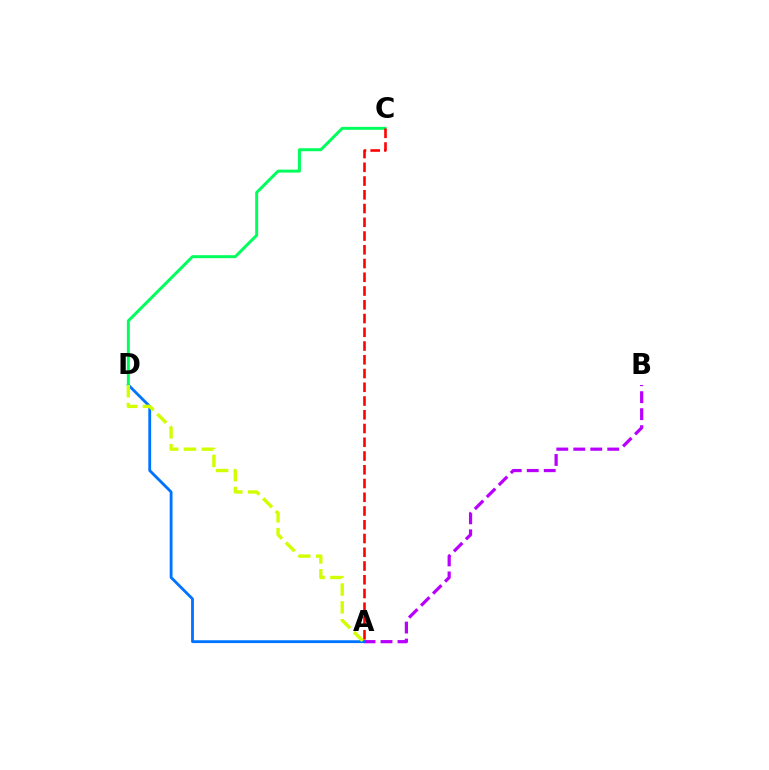{('A', 'B'): [{'color': '#b900ff', 'line_style': 'dashed', 'thickness': 2.31}], ('A', 'D'): [{'color': '#0074ff', 'line_style': 'solid', 'thickness': 2.04}, {'color': '#d1ff00', 'line_style': 'dashed', 'thickness': 2.42}], ('C', 'D'): [{'color': '#00ff5c', 'line_style': 'solid', 'thickness': 2.14}], ('A', 'C'): [{'color': '#ff0000', 'line_style': 'dashed', 'thickness': 1.87}]}